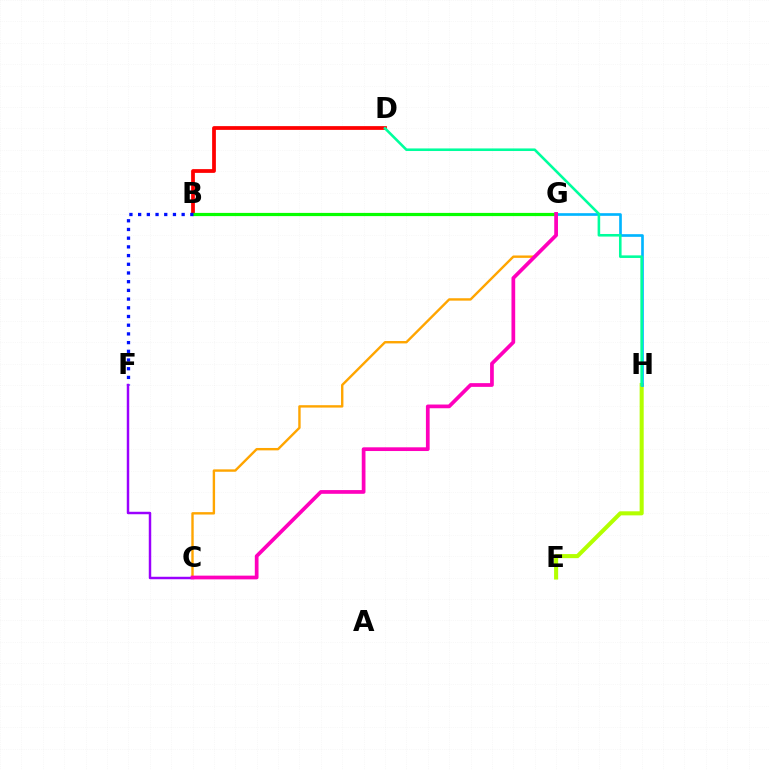{('E', 'H'): [{'color': '#b3ff00', 'line_style': 'solid', 'thickness': 2.93}], ('G', 'H'): [{'color': '#00b5ff', 'line_style': 'solid', 'thickness': 1.92}], ('B', 'D'): [{'color': '#ff0000', 'line_style': 'solid', 'thickness': 2.7}], ('C', 'G'): [{'color': '#ffa500', 'line_style': 'solid', 'thickness': 1.72}, {'color': '#ff00bd', 'line_style': 'solid', 'thickness': 2.68}], ('B', 'G'): [{'color': '#08ff00', 'line_style': 'solid', 'thickness': 2.3}], ('D', 'H'): [{'color': '#00ff9d', 'line_style': 'solid', 'thickness': 1.86}], ('B', 'F'): [{'color': '#0010ff', 'line_style': 'dotted', 'thickness': 2.36}], ('C', 'F'): [{'color': '#9b00ff', 'line_style': 'solid', 'thickness': 1.77}]}